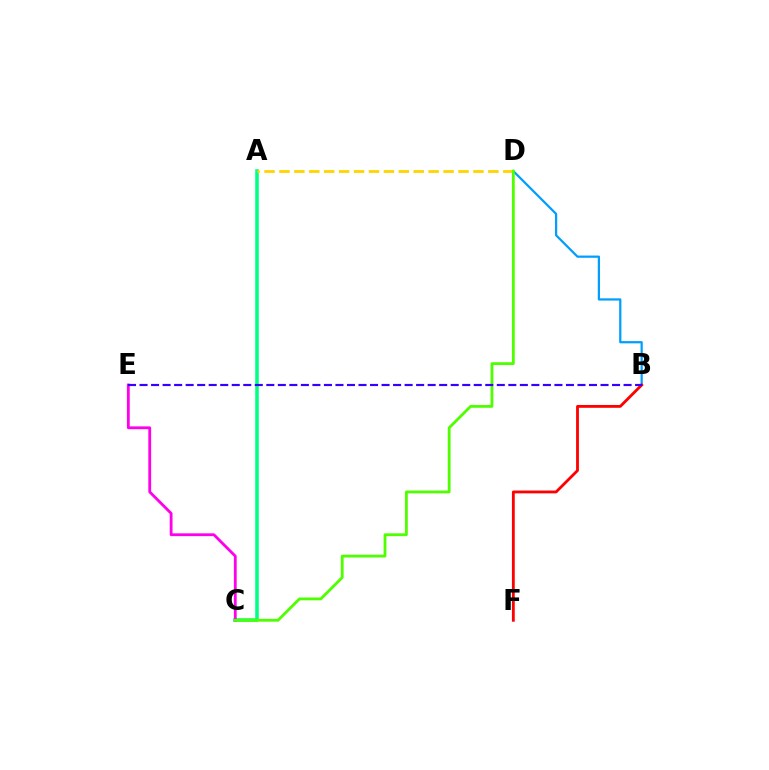{('A', 'C'): [{'color': '#00ff86', 'line_style': 'solid', 'thickness': 2.58}], ('C', 'E'): [{'color': '#ff00ed', 'line_style': 'solid', 'thickness': 2.02}], ('A', 'D'): [{'color': '#ffd500', 'line_style': 'dashed', 'thickness': 2.03}], ('B', 'D'): [{'color': '#009eff', 'line_style': 'solid', 'thickness': 1.6}], ('C', 'D'): [{'color': '#4fff00', 'line_style': 'solid', 'thickness': 2.02}], ('B', 'F'): [{'color': '#ff0000', 'line_style': 'solid', 'thickness': 2.03}], ('B', 'E'): [{'color': '#3700ff', 'line_style': 'dashed', 'thickness': 1.57}]}